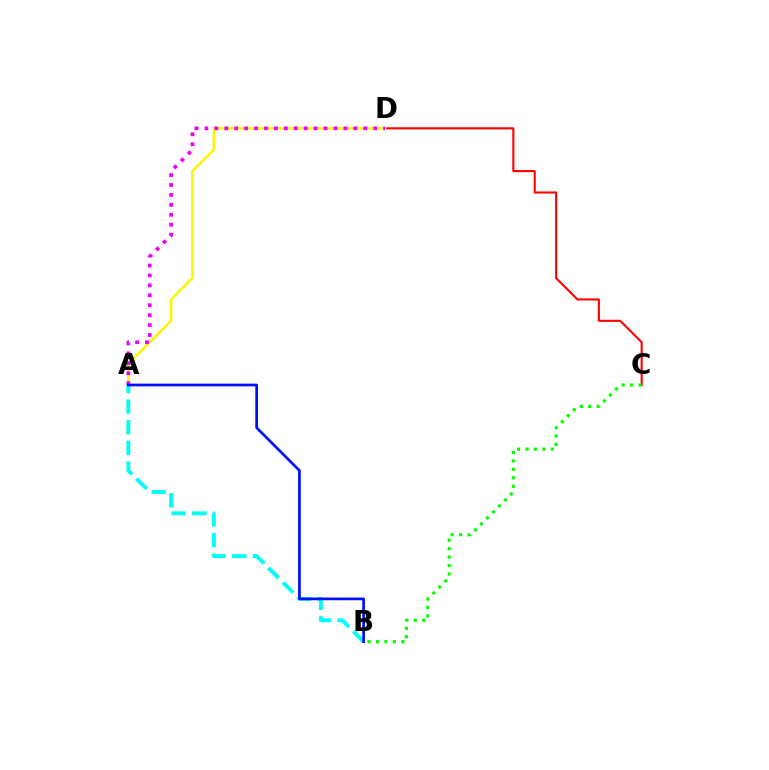{('C', 'D'): [{'color': '#ff0000', 'line_style': 'solid', 'thickness': 1.51}], ('A', 'D'): [{'color': '#fcf500', 'line_style': 'solid', 'thickness': 1.83}, {'color': '#ee00ff', 'line_style': 'dotted', 'thickness': 2.7}], ('A', 'B'): [{'color': '#00fff6', 'line_style': 'dashed', 'thickness': 2.81}, {'color': '#0010ff', 'line_style': 'solid', 'thickness': 1.95}], ('B', 'C'): [{'color': '#08ff00', 'line_style': 'dotted', 'thickness': 2.3}]}